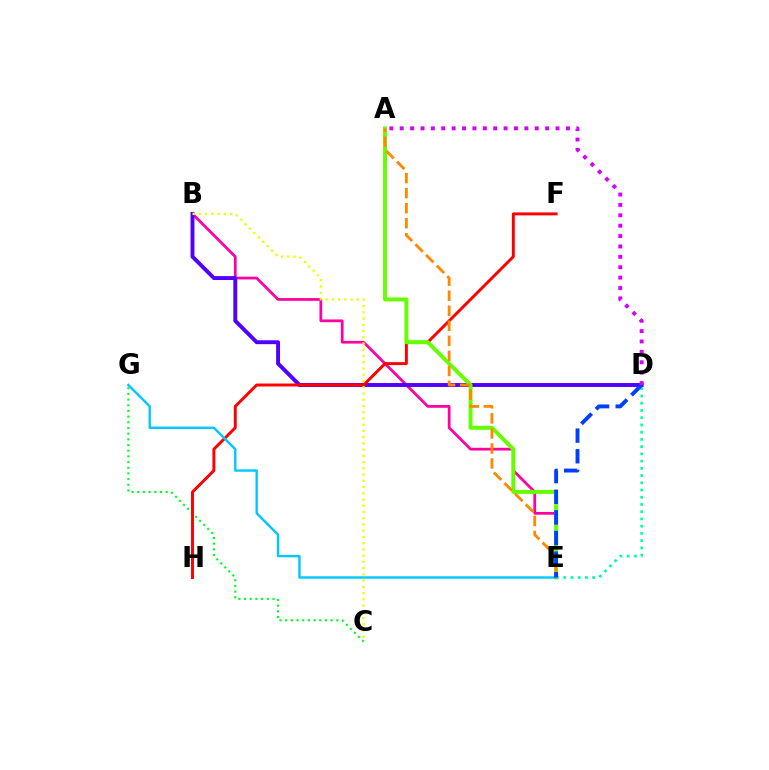{('B', 'E'): [{'color': '#ff00a0', 'line_style': 'solid', 'thickness': 1.98}], ('C', 'G'): [{'color': '#00ff27', 'line_style': 'dotted', 'thickness': 1.54}], ('D', 'E'): [{'color': '#00ffaf', 'line_style': 'dotted', 'thickness': 1.97}, {'color': '#003fff', 'line_style': 'dashed', 'thickness': 2.8}], ('B', 'D'): [{'color': '#4f00ff', 'line_style': 'solid', 'thickness': 2.81}], ('F', 'H'): [{'color': '#ff0000', 'line_style': 'solid', 'thickness': 2.12}], ('A', 'E'): [{'color': '#66ff00', 'line_style': 'solid', 'thickness': 2.84}, {'color': '#ff8800', 'line_style': 'dashed', 'thickness': 2.04}], ('E', 'G'): [{'color': '#00c7ff', 'line_style': 'solid', 'thickness': 1.72}], ('A', 'D'): [{'color': '#d600ff', 'line_style': 'dotted', 'thickness': 2.82}], ('B', 'C'): [{'color': '#eeff00', 'line_style': 'dotted', 'thickness': 1.7}]}